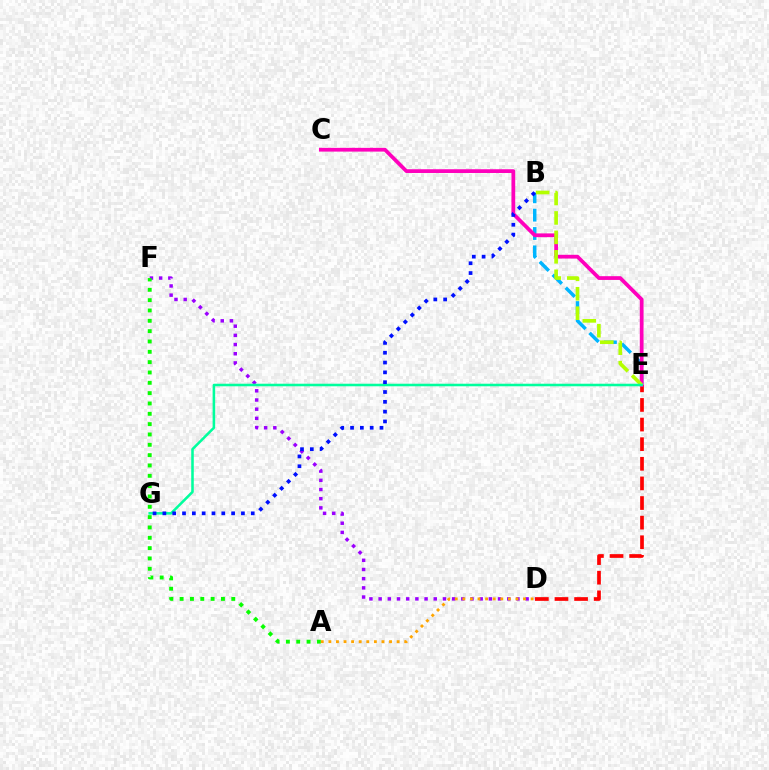{('D', 'E'): [{'color': '#ff0000', 'line_style': 'dashed', 'thickness': 2.66}], ('B', 'E'): [{'color': '#00b5ff', 'line_style': 'dashed', 'thickness': 2.49}, {'color': '#b3ff00', 'line_style': 'dashed', 'thickness': 2.64}], ('C', 'E'): [{'color': '#ff00bd', 'line_style': 'solid', 'thickness': 2.7}], ('D', 'F'): [{'color': '#9b00ff', 'line_style': 'dotted', 'thickness': 2.5}], ('E', 'G'): [{'color': '#00ff9d', 'line_style': 'solid', 'thickness': 1.84}], ('B', 'G'): [{'color': '#0010ff', 'line_style': 'dotted', 'thickness': 2.67}], ('A', 'F'): [{'color': '#08ff00', 'line_style': 'dotted', 'thickness': 2.81}], ('A', 'D'): [{'color': '#ffa500', 'line_style': 'dotted', 'thickness': 2.06}]}